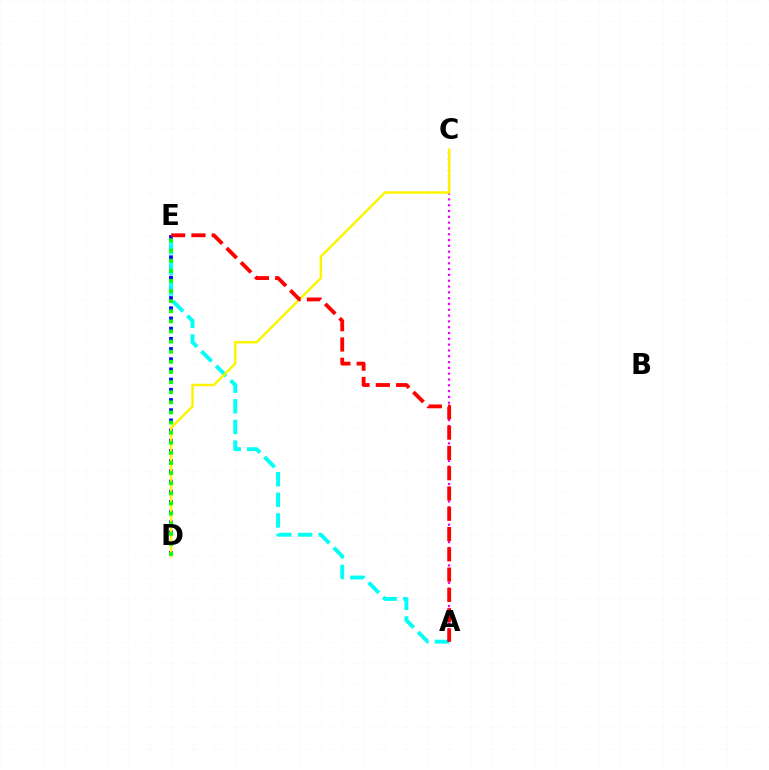{('D', 'E'): [{'color': '#0010ff', 'line_style': 'dotted', 'thickness': 2.77}, {'color': '#08ff00', 'line_style': 'dotted', 'thickness': 2.75}], ('A', 'E'): [{'color': '#00fff6', 'line_style': 'dashed', 'thickness': 2.8}, {'color': '#ff0000', 'line_style': 'dashed', 'thickness': 2.76}], ('A', 'C'): [{'color': '#ee00ff', 'line_style': 'dotted', 'thickness': 1.58}], ('C', 'D'): [{'color': '#fcf500', 'line_style': 'solid', 'thickness': 1.77}]}